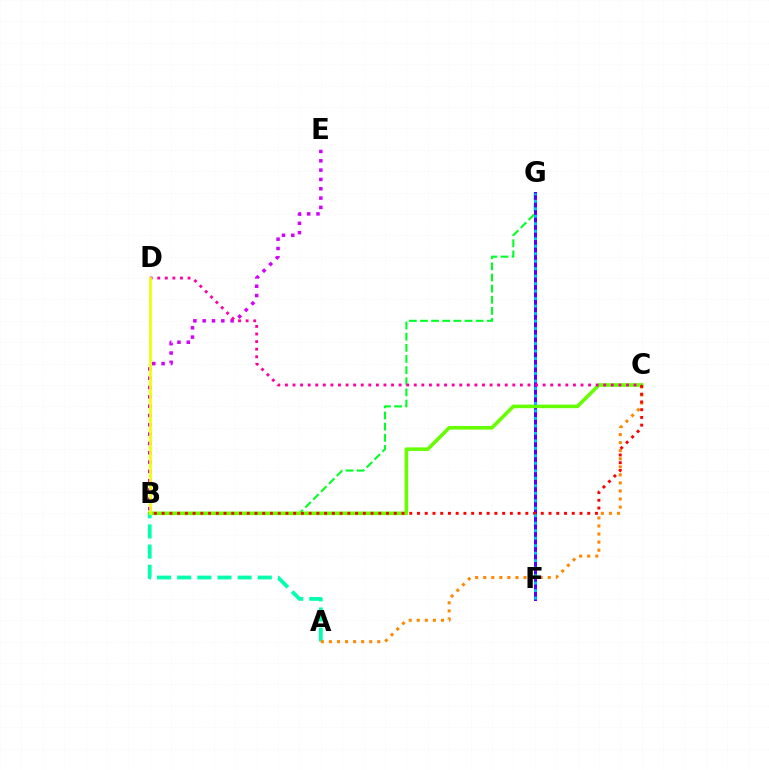{('B', 'G'): [{'color': '#00ff27', 'line_style': 'dashed', 'thickness': 1.51}], ('F', 'G'): [{'color': '#003fff', 'line_style': 'dotted', 'thickness': 2.19}, {'color': '#4f00ff', 'line_style': 'solid', 'thickness': 2.15}, {'color': '#00c7ff', 'line_style': 'dotted', 'thickness': 2.03}], ('B', 'C'): [{'color': '#66ff00', 'line_style': 'solid', 'thickness': 2.58}, {'color': '#ff0000', 'line_style': 'dotted', 'thickness': 2.1}], ('A', 'B'): [{'color': '#00ffaf', 'line_style': 'dashed', 'thickness': 2.74}], ('A', 'C'): [{'color': '#ff8800', 'line_style': 'dotted', 'thickness': 2.19}], ('B', 'E'): [{'color': '#d600ff', 'line_style': 'dotted', 'thickness': 2.53}], ('C', 'D'): [{'color': '#ff00a0', 'line_style': 'dotted', 'thickness': 2.06}], ('B', 'D'): [{'color': '#eeff00', 'line_style': 'solid', 'thickness': 1.93}]}